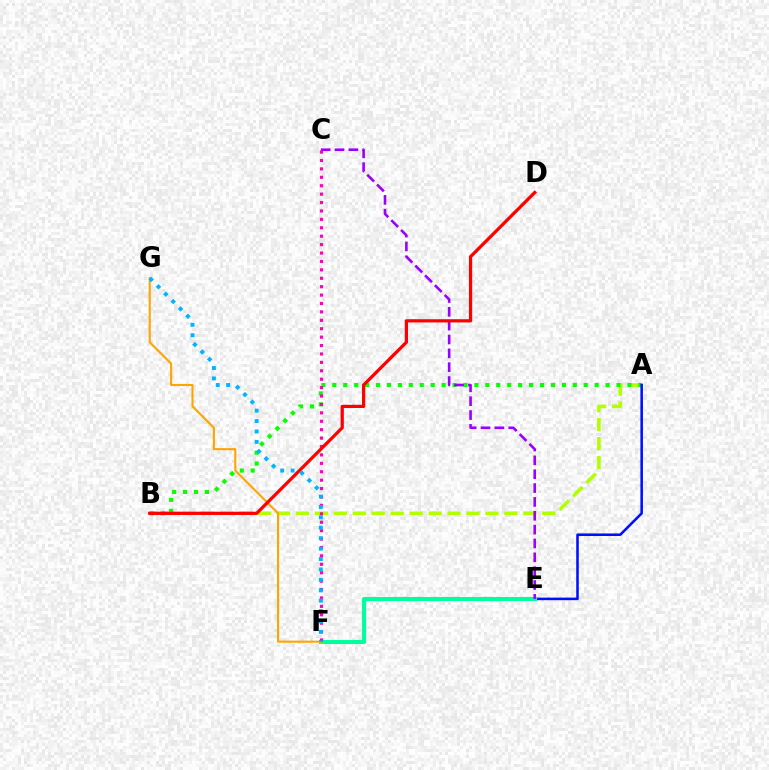{('A', 'B'): [{'color': '#b3ff00', 'line_style': 'dashed', 'thickness': 2.57}, {'color': '#08ff00', 'line_style': 'dotted', 'thickness': 2.97}], ('A', 'E'): [{'color': '#0010ff', 'line_style': 'solid', 'thickness': 1.84}], ('E', 'F'): [{'color': '#00ff9d', 'line_style': 'solid', 'thickness': 2.92}], ('C', 'E'): [{'color': '#9b00ff', 'line_style': 'dashed', 'thickness': 1.88}], ('F', 'G'): [{'color': '#ffa500', 'line_style': 'solid', 'thickness': 1.51}, {'color': '#00b5ff', 'line_style': 'dotted', 'thickness': 2.83}], ('C', 'F'): [{'color': '#ff00bd', 'line_style': 'dotted', 'thickness': 2.29}], ('B', 'D'): [{'color': '#ff0000', 'line_style': 'solid', 'thickness': 2.32}]}